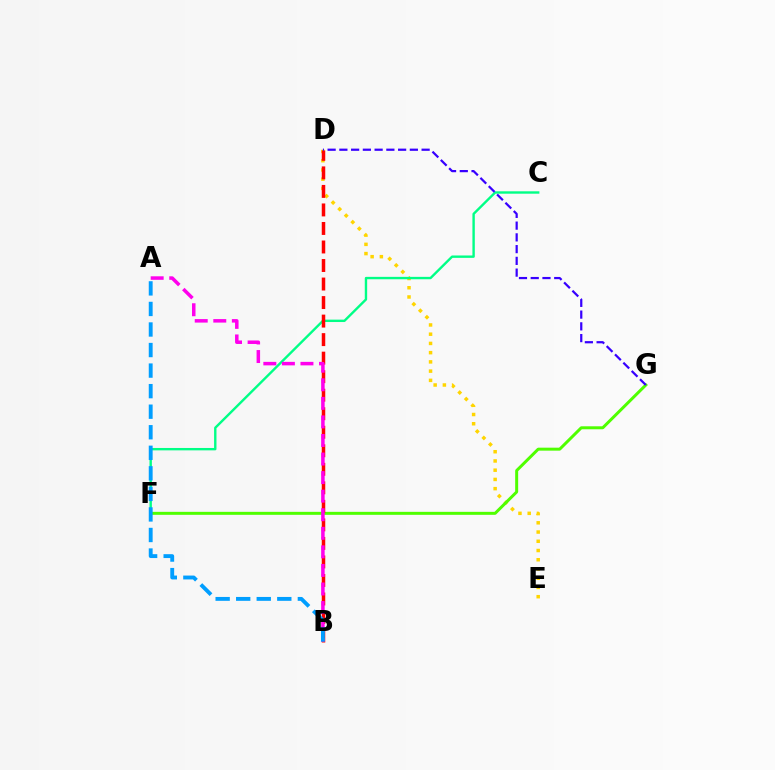{('D', 'E'): [{'color': '#ffd500', 'line_style': 'dotted', 'thickness': 2.51}], ('C', 'F'): [{'color': '#00ff86', 'line_style': 'solid', 'thickness': 1.72}], ('F', 'G'): [{'color': '#4fff00', 'line_style': 'solid', 'thickness': 2.15}], ('B', 'D'): [{'color': '#ff0000', 'line_style': 'dashed', 'thickness': 2.52}], ('A', 'B'): [{'color': '#ff00ed', 'line_style': 'dashed', 'thickness': 2.52}, {'color': '#009eff', 'line_style': 'dashed', 'thickness': 2.79}], ('D', 'G'): [{'color': '#3700ff', 'line_style': 'dashed', 'thickness': 1.6}]}